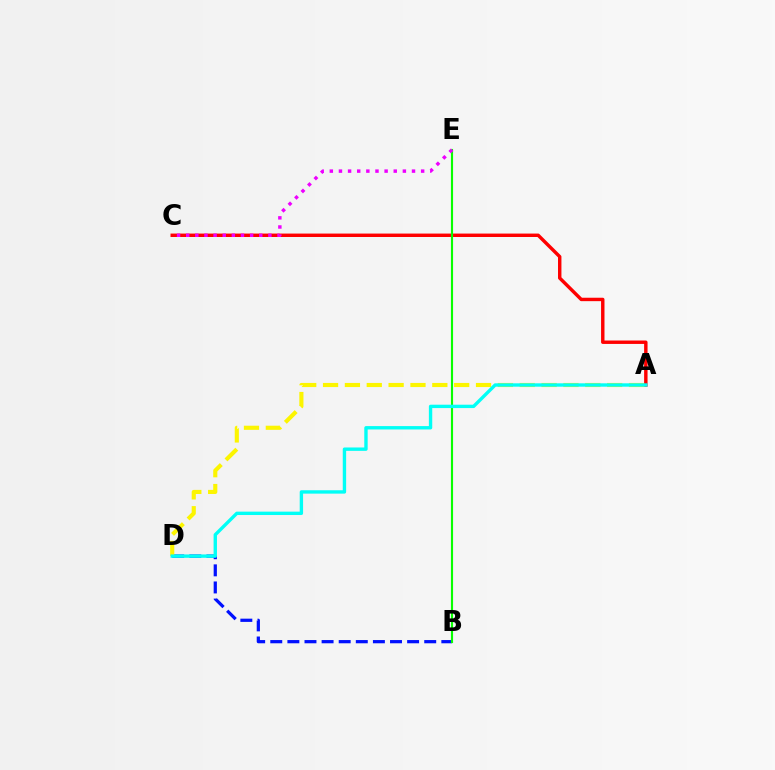{('A', 'C'): [{'color': '#ff0000', 'line_style': 'solid', 'thickness': 2.47}], ('B', 'D'): [{'color': '#0010ff', 'line_style': 'dashed', 'thickness': 2.32}], ('A', 'D'): [{'color': '#fcf500', 'line_style': 'dashed', 'thickness': 2.97}, {'color': '#00fff6', 'line_style': 'solid', 'thickness': 2.43}], ('B', 'E'): [{'color': '#08ff00', 'line_style': 'solid', 'thickness': 1.54}], ('C', 'E'): [{'color': '#ee00ff', 'line_style': 'dotted', 'thickness': 2.48}]}